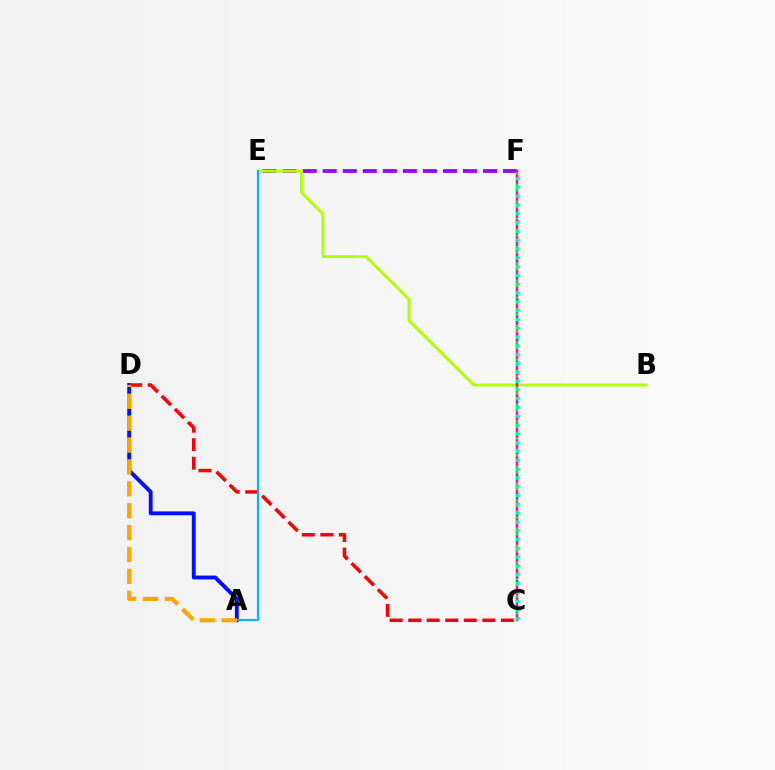{('A', 'D'): [{'color': '#0010ff', 'line_style': 'solid', 'thickness': 2.78}, {'color': '#ffa500', 'line_style': 'dashed', 'thickness': 2.97}], ('E', 'F'): [{'color': '#9b00ff', 'line_style': 'dashed', 'thickness': 2.72}], ('B', 'E'): [{'color': '#b3ff00', 'line_style': 'solid', 'thickness': 2.11}], ('C', 'D'): [{'color': '#ff0000', 'line_style': 'dashed', 'thickness': 2.52}], ('A', 'E'): [{'color': '#00b5ff', 'line_style': 'solid', 'thickness': 1.56}], ('C', 'F'): [{'color': '#ff00bd', 'line_style': 'solid', 'thickness': 1.8}, {'color': '#08ff00', 'line_style': 'dotted', 'thickness': 1.53}, {'color': '#00ff9d', 'line_style': 'dotted', 'thickness': 2.39}]}